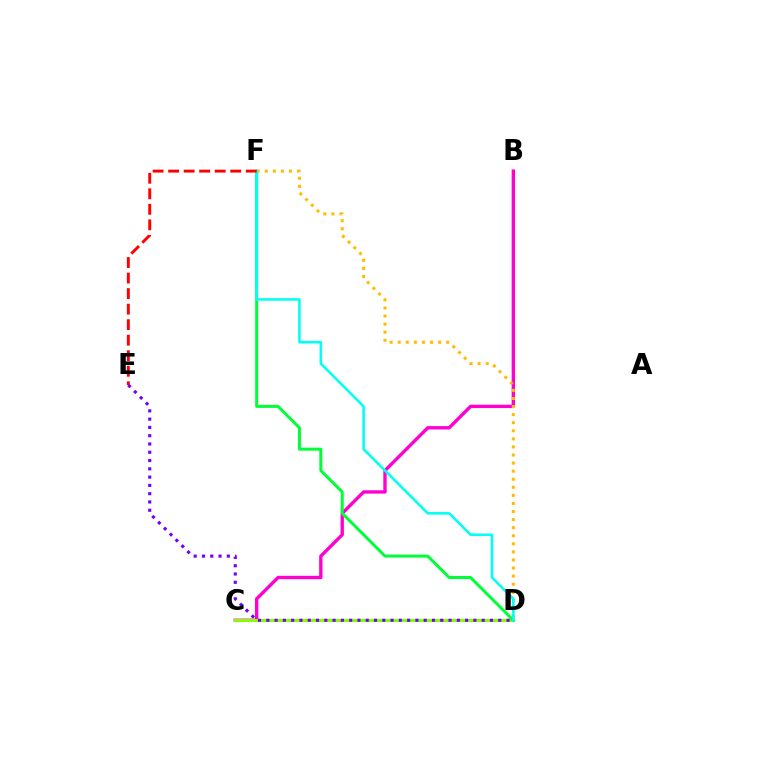{('C', 'D'): [{'color': '#004bff', 'line_style': 'dashed', 'thickness': 1.84}, {'color': '#84ff00', 'line_style': 'solid', 'thickness': 2.21}], ('B', 'C'): [{'color': '#ff00cf', 'line_style': 'solid', 'thickness': 2.42}], ('D', 'F'): [{'color': '#00ff39', 'line_style': 'solid', 'thickness': 2.18}, {'color': '#ffbd00', 'line_style': 'dotted', 'thickness': 2.19}, {'color': '#00fff6', 'line_style': 'solid', 'thickness': 1.84}], ('D', 'E'): [{'color': '#7200ff', 'line_style': 'dotted', 'thickness': 2.25}], ('E', 'F'): [{'color': '#ff0000', 'line_style': 'dashed', 'thickness': 2.11}]}